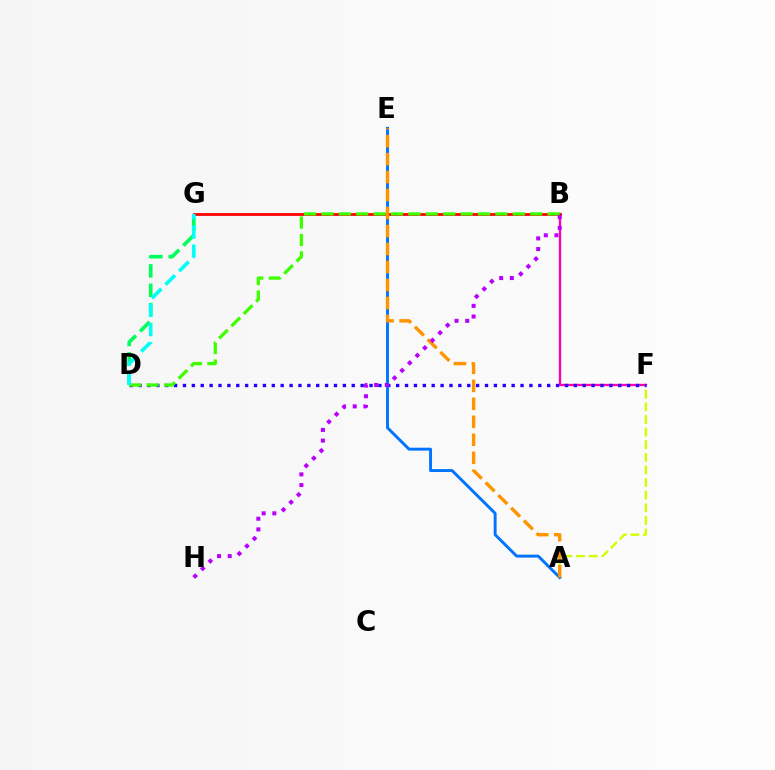{('B', 'F'): [{'color': '#ff00ac', 'line_style': 'solid', 'thickness': 1.67}], ('A', 'F'): [{'color': '#d1ff00', 'line_style': 'dashed', 'thickness': 1.71}], ('D', 'G'): [{'color': '#00ff5c', 'line_style': 'dashed', 'thickness': 2.63}, {'color': '#00fff6', 'line_style': 'dashed', 'thickness': 2.61}], ('B', 'G'): [{'color': '#ff0000', 'line_style': 'solid', 'thickness': 2.0}], ('D', 'F'): [{'color': '#2500ff', 'line_style': 'dotted', 'thickness': 2.41}], ('A', 'E'): [{'color': '#0074ff', 'line_style': 'solid', 'thickness': 2.11}, {'color': '#ff9400', 'line_style': 'dashed', 'thickness': 2.44}], ('B', 'D'): [{'color': '#3dff00', 'line_style': 'dashed', 'thickness': 2.36}], ('B', 'H'): [{'color': '#b900ff', 'line_style': 'dotted', 'thickness': 2.9}]}